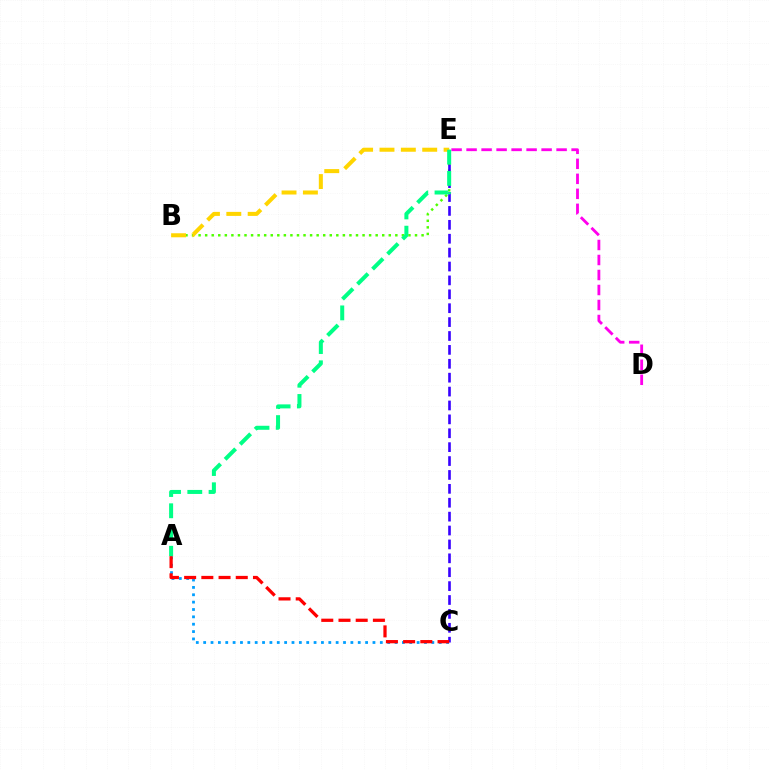{('A', 'C'): [{'color': '#009eff', 'line_style': 'dotted', 'thickness': 2.0}, {'color': '#ff0000', 'line_style': 'dashed', 'thickness': 2.34}], ('D', 'E'): [{'color': '#ff00ed', 'line_style': 'dashed', 'thickness': 2.04}], ('B', 'E'): [{'color': '#4fff00', 'line_style': 'dotted', 'thickness': 1.78}, {'color': '#ffd500', 'line_style': 'dashed', 'thickness': 2.9}], ('C', 'E'): [{'color': '#3700ff', 'line_style': 'dashed', 'thickness': 1.89}], ('A', 'E'): [{'color': '#00ff86', 'line_style': 'dashed', 'thickness': 2.89}]}